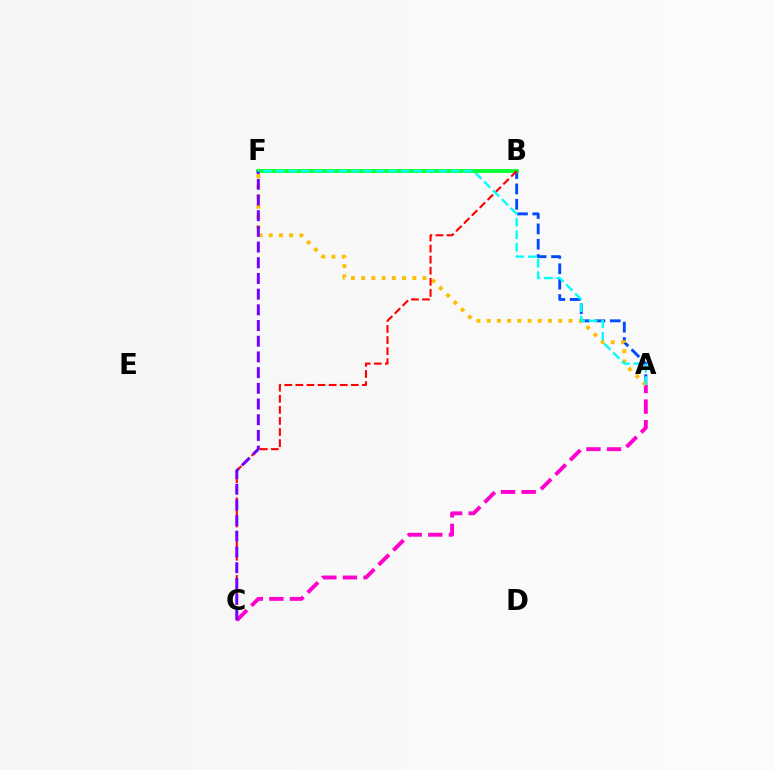{('B', 'F'): [{'color': '#84ff00', 'line_style': 'solid', 'thickness': 2.6}, {'color': '#00ff39', 'line_style': 'solid', 'thickness': 2.59}], ('A', 'B'): [{'color': '#004bff', 'line_style': 'dashed', 'thickness': 2.09}], ('A', 'C'): [{'color': '#ff00cf', 'line_style': 'dashed', 'thickness': 2.8}], ('A', 'F'): [{'color': '#ffbd00', 'line_style': 'dotted', 'thickness': 2.78}, {'color': '#00fff6', 'line_style': 'dashed', 'thickness': 1.7}], ('B', 'C'): [{'color': '#ff0000', 'line_style': 'dashed', 'thickness': 1.51}], ('C', 'F'): [{'color': '#7200ff', 'line_style': 'dashed', 'thickness': 2.13}]}